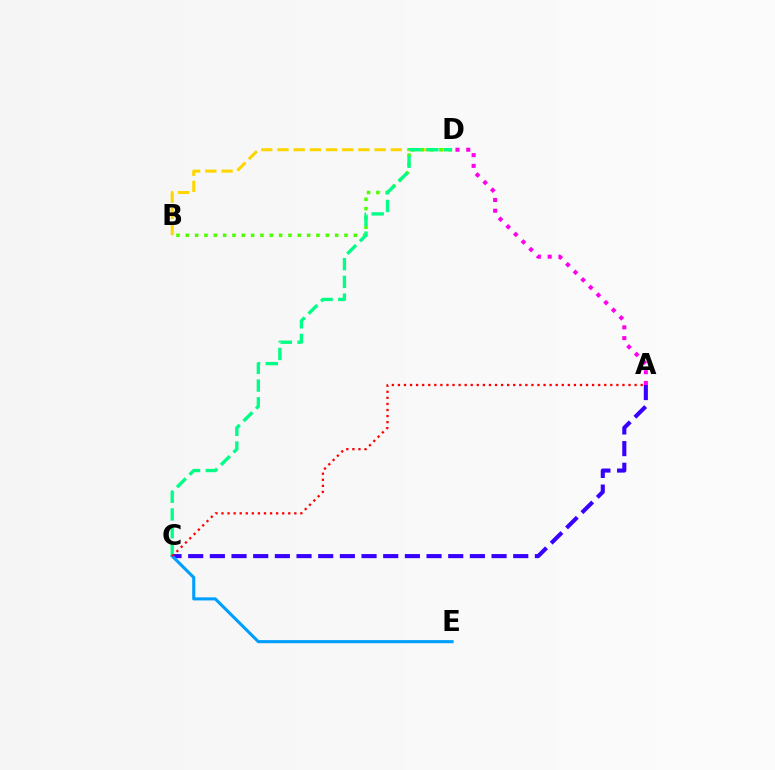{('B', 'D'): [{'color': '#ffd500', 'line_style': 'dashed', 'thickness': 2.2}, {'color': '#4fff00', 'line_style': 'dotted', 'thickness': 2.54}], ('A', 'C'): [{'color': '#3700ff', 'line_style': 'dashed', 'thickness': 2.94}, {'color': '#ff0000', 'line_style': 'dotted', 'thickness': 1.65}], ('C', 'D'): [{'color': '#00ff86', 'line_style': 'dashed', 'thickness': 2.41}], ('C', 'E'): [{'color': '#009eff', 'line_style': 'solid', 'thickness': 2.22}], ('A', 'D'): [{'color': '#ff00ed', 'line_style': 'dotted', 'thickness': 2.92}]}